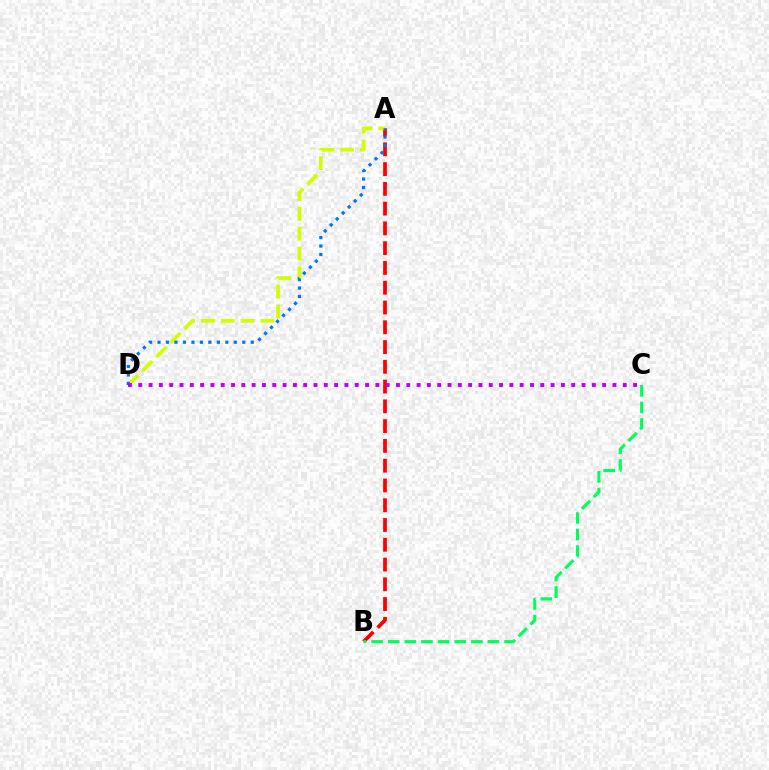{('A', 'B'): [{'color': '#ff0000', 'line_style': 'dashed', 'thickness': 2.69}], ('A', 'D'): [{'color': '#d1ff00', 'line_style': 'dashed', 'thickness': 2.7}, {'color': '#0074ff', 'line_style': 'dotted', 'thickness': 2.3}], ('C', 'D'): [{'color': '#b900ff', 'line_style': 'dotted', 'thickness': 2.8}], ('B', 'C'): [{'color': '#00ff5c', 'line_style': 'dashed', 'thickness': 2.26}]}